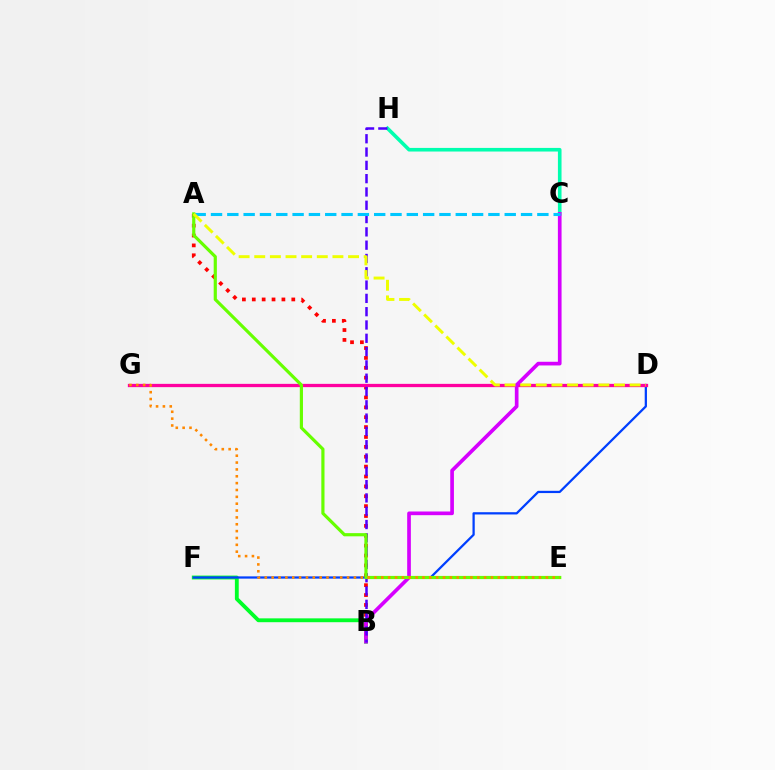{('C', 'H'): [{'color': '#00ffaf', 'line_style': 'solid', 'thickness': 2.6}], ('B', 'F'): [{'color': '#00ff27', 'line_style': 'solid', 'thickness': 2.77}], ('D', 'F'): [{'color': '#003fff', 'line_style': 'solid', 'thickness': 1.62}], ('A', 'B'): [{'color': '#ff0000', 'line_style': 'dotted', 'thickness': 2.68}], ('D', 'G'): [{'color': '#ff00a0', 'line_style': 'solid', 'thickness': 2.36}], ('B', 'C'): [{'color': '#d600ff', 'line_style': 'solid', 'thickness': 2.65}], ('B', 'H'): [{'color': '#4f00ff', 'line_style': 'dashed', 'thickness': 1.81}], ('A', 'E'): [{'color': '#66ff00', 'line_style': 'solid', 'thickness': 2.29}], ('E', 'G'): [{'color': '#ff8800', 'line_style': 'dotted', 'thickness': 1.86}], ('A', 'C'): [{'color': '#00c7ff', 'line_style': 'dashed', 'thickness': 2.22}], ('A', 'D'): [{'color': '#eeff00', 'line_style': 'dashed', 'thickness': 2.12}]}